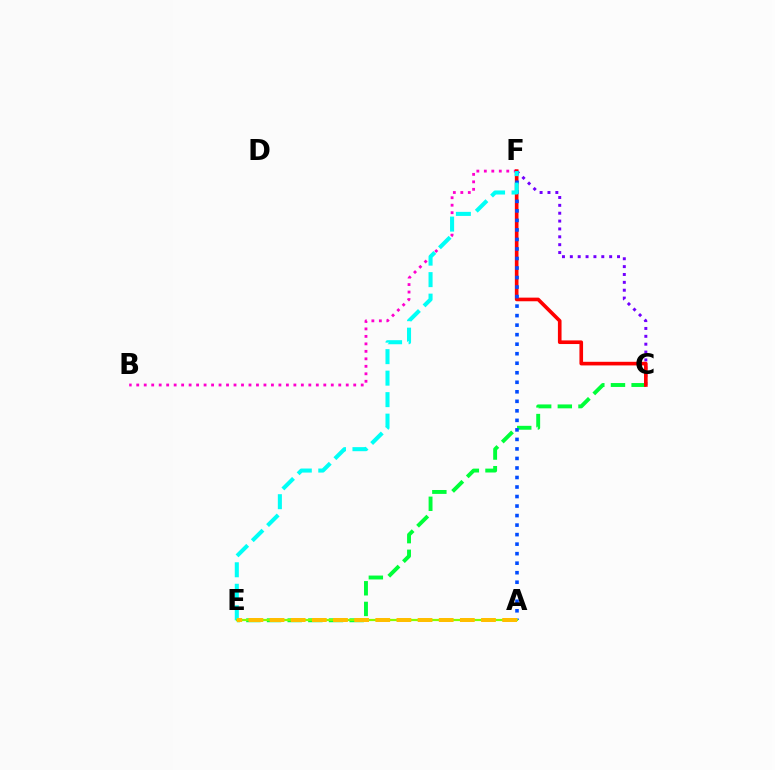{('C', 'F'): [{'color': '#7200ff', 'line_style': 'dotted', 'thickness': 2.14}, {'color': '#ff0000', 'line_style': 'solid', 'thickness': 2.61}], ('B', 'F'): [{'color': '#ff00cf', 'line_style': 'dotted', 'thickness': 2.03}], ('C', 'E'): [{'color': '#00ff39', 'line_style': 'dashed', 'thickness': 2.81}], ('A', 'F'): [{'color': '#004bff', 'line_style': 'dotted', 'thickness': 2.59}], ('E', 'F'): [{'color': '#00fff6', 'line_style': 'dashed', 'thickness': 2.92}], ('A', 'E'): [{'color': '#84ff00', 'line_style': 'solid', 'thickness': 1.59}, {'color': '#ffbd00', 'line_style': 'dashed', 'thickness': 2.87}]}